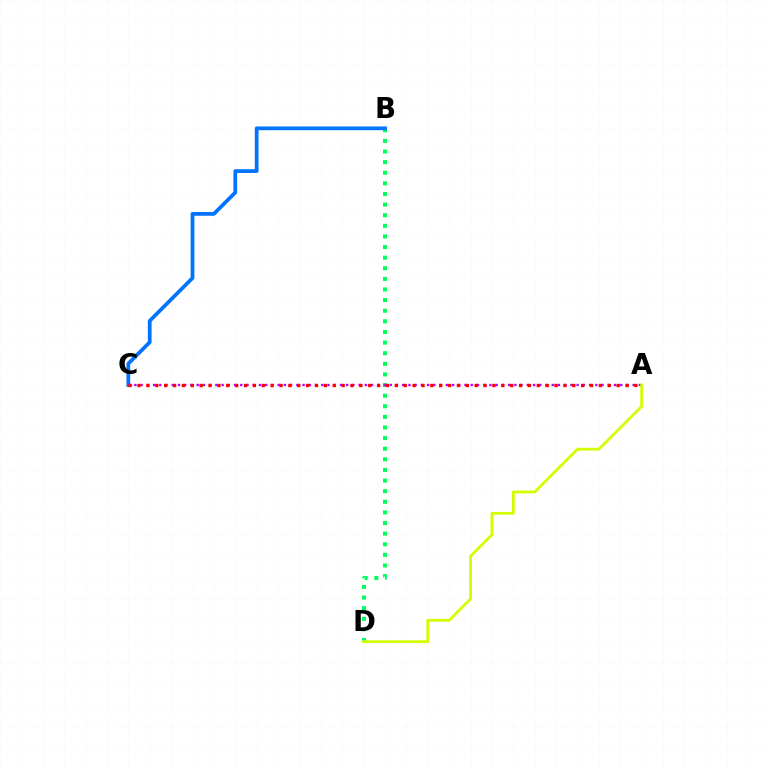{('B', 'D'): [{'color': '#00ff5c', 'line_style': 'dotted', 'thickness': 2.88}], ('B', 'C'): [{'color': '#0074ff', 'line_style': 'solid', 'thickness': 2.7}], ('A', 'C'): [{'color': '#b900ff', 'line_style': 'dotted', 'thickness': 1.69}, {'color': '#ff0000', 'line_style': 'dotted', 'thickness': 2.41}], ('A', 'D'): [{'color': '#d1ff00', 'line_style': 'solid', 'thickness': 2.02}]}